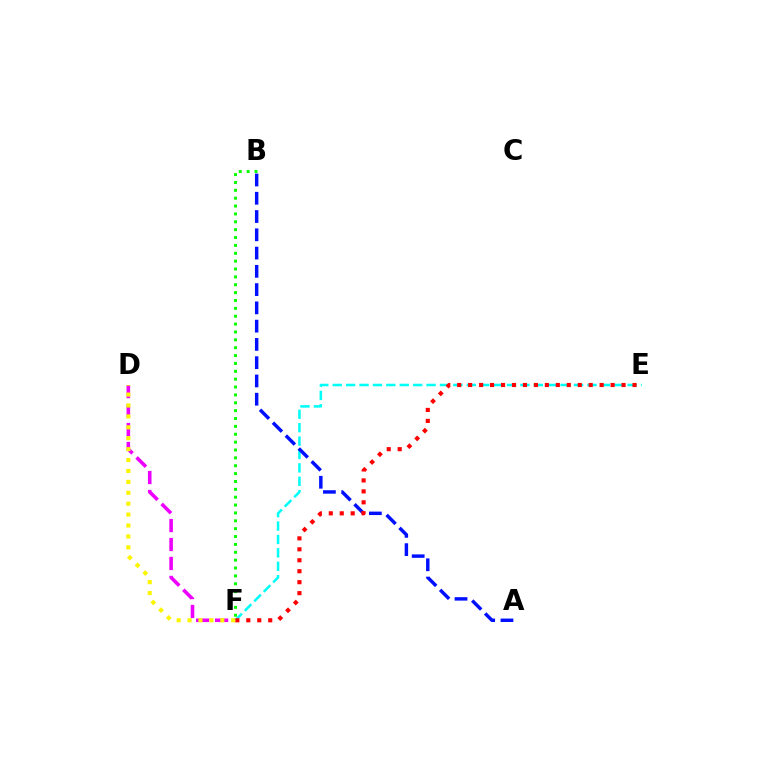{('E', 'F'): [{'color': '#00fff6', 'line_style': 'dashed', 'thickness': 1.82}, {'color': '#ff0000', 'line_style': 'dotted', 'thickness': 2.98}], ('D', 'F'): [{'color': '#ee00ff', 'line_style': 'dashed', 'thickness': 2.58}, {'color': '#fcf500', 'line_style': 'dotted', 'thickness': 2.96}], ('A', 'B'): [{'color': '#0010ff', 'line_style': 'dashed', 'thickness': 2.48}], ('B', 'F'): [{'color': '#08ff00', 'line_style': 'dotted', 'thickness': 2.14}]}